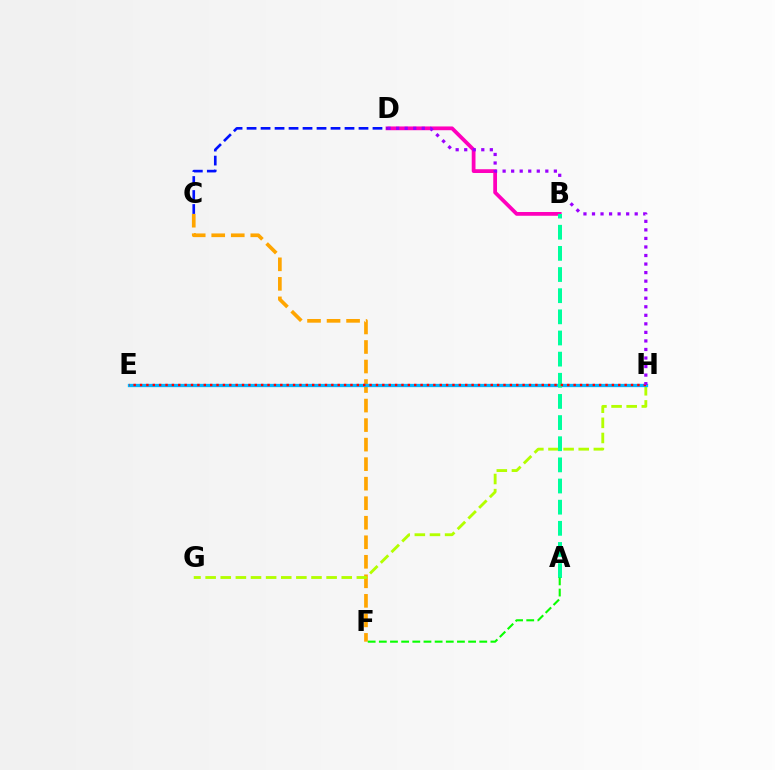{('C', 'F'): [{'color': '#ffa500', 'line_style': 'dashed', 'thickness': 2.65}], ('G', 'H'): [{'color': '#b3ff00', 'line_style': 'dashed', 'thickness': 2.05}], ('B', 'D'): [{'color': '#ff00bd', 'line_style': 'solid', 'thickness': 2.71}], ('C', 'D'): [{'color': '#0010ff', 'line_style': 'dashed', 'thickness': 1.9}], ('E', 'H'): [{'color': '#00b5ff', 'line_style': 'solid', 'thickness': 2.38}, {'color': '#ff0000', 'line_style': 'dotted', 'thickness': 1.73}], ('A', 'B'): [{'color': '#00ff9d', 'line_style': 'dashed', 'thickness': 2.87}], ('D', 'H'): [{'color': '#9b00ff', 'line_style': 'dotted', 'thickness': 2.32}], ('A', 'F'): [{'color': '#08ff00', 'line_style': 'dashed', 'thickness': 1.52}]}